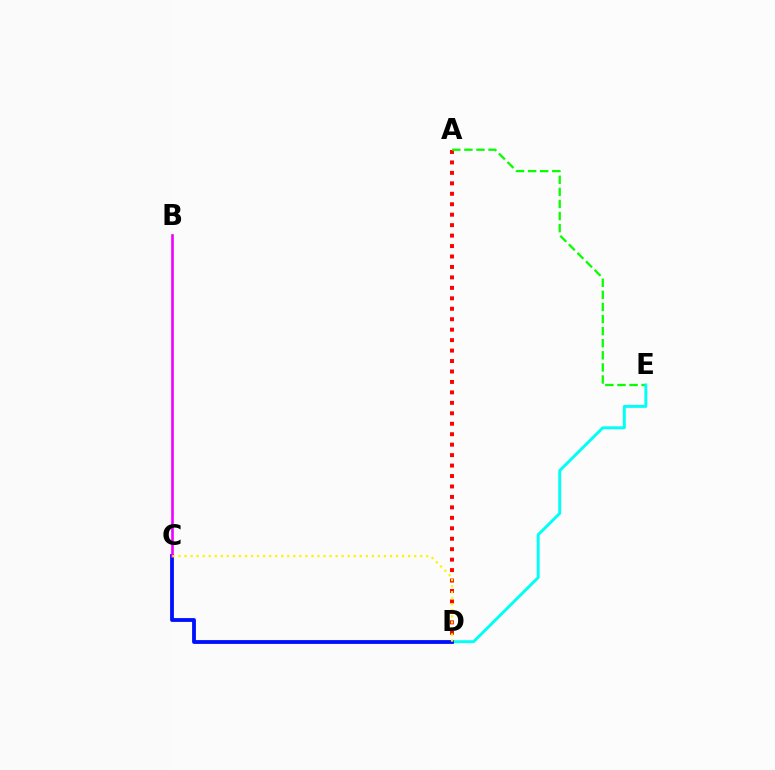{('A', 'D'): [{'color': '#ff0000', 'line_style': 'dotted', 'thickness': 2.84}], ('A', 'E'): [{'color': '#08ff00', 'line_style': 'dashed', 'thickness': 1.64}], ('D', 'E'): [{'color': '#00fff6', 'line_style': 'solid', 'thickness': 2.11}], ('C', 'D'): [{'color': '#0010ff', 'line_style': 'solid', 'thickness': 2.74}, {'color': '#fcf500', 'line_style': 'dotted', 'thickness': 1.64}], ('B', 'C'): [{'color': '#ee00ff', 'line_style': 'solid', 'thickness': 1.89}]}